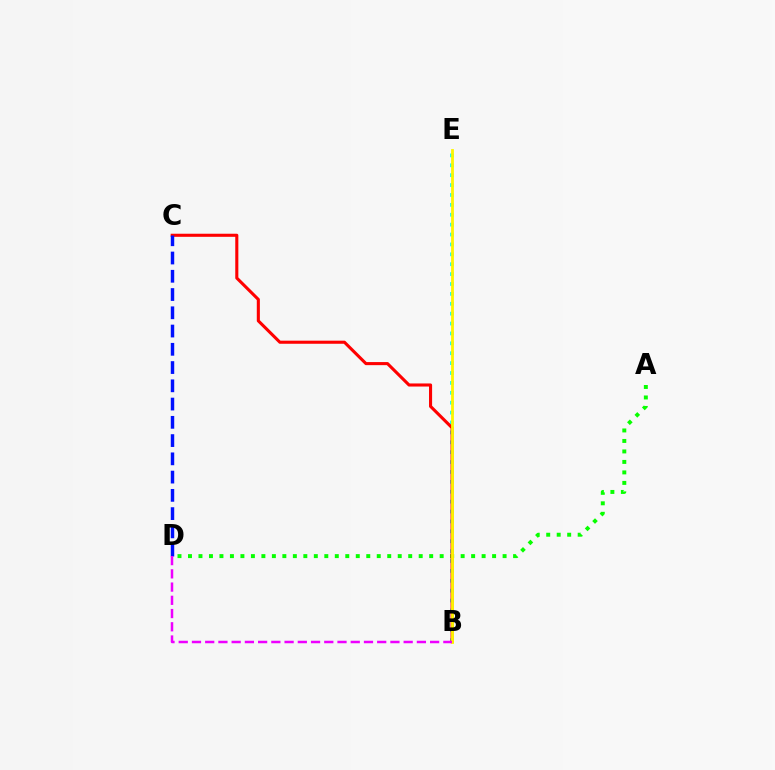{('B', 'E'): [{'color': '#00fff6', 'line_style': 'dotted', 'thickness': 2.69}, {'color': '#fcf500', 'line_style': 'solid', 'thickness': 2.02}], ('A', 'D'): [{'color': '#08ff00', 'line_style': 'dotted', 'thickness': 2.85}], ('B', 'C'): [{'color': '#ff0000', 'line_style': 'solid', 'thickness': 2.22}], ('C', 'D'): [{'color': '#0010ff', 'line_style': 'dashed', 'thickness': 2.48}], ('B', 'D'): [{'color': '#ee00ff', 'line_style': 'dashed', 'thickness': 1.8}]}